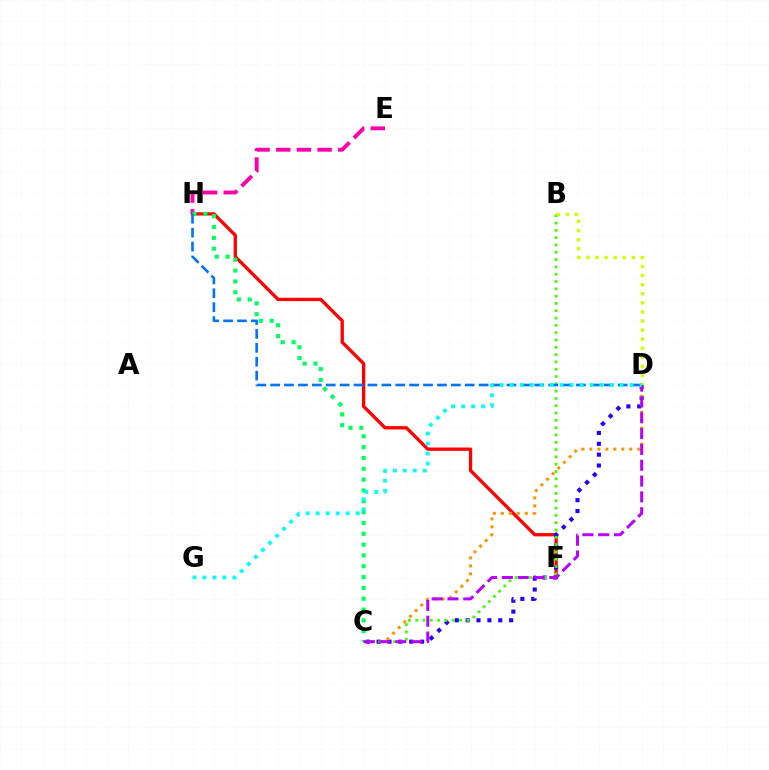{('F', 'H'): [{'color': '#ff0000', 'line_style': 'solid', 'thickness': 2.38}], ('C', 'D'): [{'color': '#2500ff', 'line_style': 'dotted', 'thickness': 2.95}, {'color': '#ff9400', 'line_style': 'dotted', 'thickness': 2.17}, {'color': '#b900ff', 'line_style': 'dashed', 'thickness': 2.15}], ('B', 'C'): [{'color': '#3dff00', 'line_style': 'dotted', 'thickness': 1.99}], ('E', 'H'): [{'color': '#ff00ac', 'line_style': 'dashed', 'thickness': 2.81}], ('C', 'H'): [{'color': '#00ff5c', 'line_style': 'dotted', 'thickness': 2.94}], ('D', 'H'): [{'color': '#0074ff', 'line_style': 'dashed', 'thickness': 1.89}], ('B', 'D'): [{'color': '#d1ff00', 'line_style': 'dotted', 'thickness': 2.47}], ('D', 'G'): [{'color': '#00fff6', 'line_style': 'dotted', 'thickness': 2.71}]}